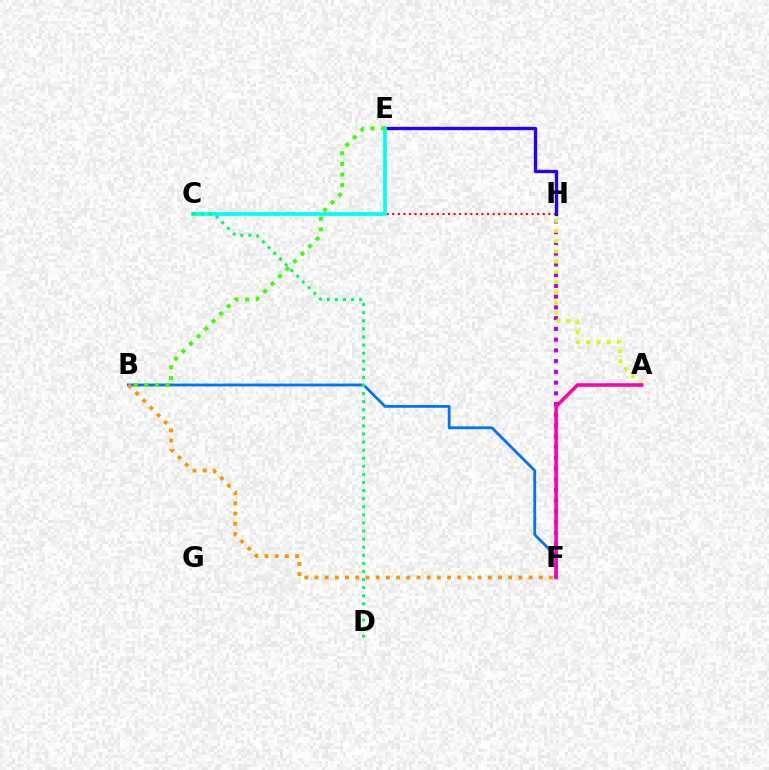{('F', 'H'): [{'color': '#b900ff', 'line_style': 'dotted', 'thickness': 2.92}], ('A', 'H'): [{'color': '#d1ff00', 'line_style': 'dotted', 'thickness': 2.78}], ('B', 'F'): [{'color': '#0074ff', 'line_style': 'solid', 'thickness': 2.02}, {'color': '#ff9400', 'line_style': 'dotted', 'thickness': 2.77}], ('A', 'F'): [{'color': '#ff00ac', 'line_style': 'solid', 'thickness': 2.56}], ('C', 'H'): [{'color': '#ff0000', 'line_style': 'dotted', 'thickness': 1.51}], ('E', 'H'): [{'color': '#2500ff', 'line_style': 'solid', 'thickness': 2.39}], ('C', 'E'): [{'color': '#00fff6', 'line_style': 'solid', 'thickness': 2.69}], ('B', 'E'): [{'color': '#3dff00', 'line_style': 'dotted', 'thickness': 2.89}], ('C', 'D'): [{'color': '#00ff5c', 'line_style': 'dotted', 'thickness': 2.2}]}